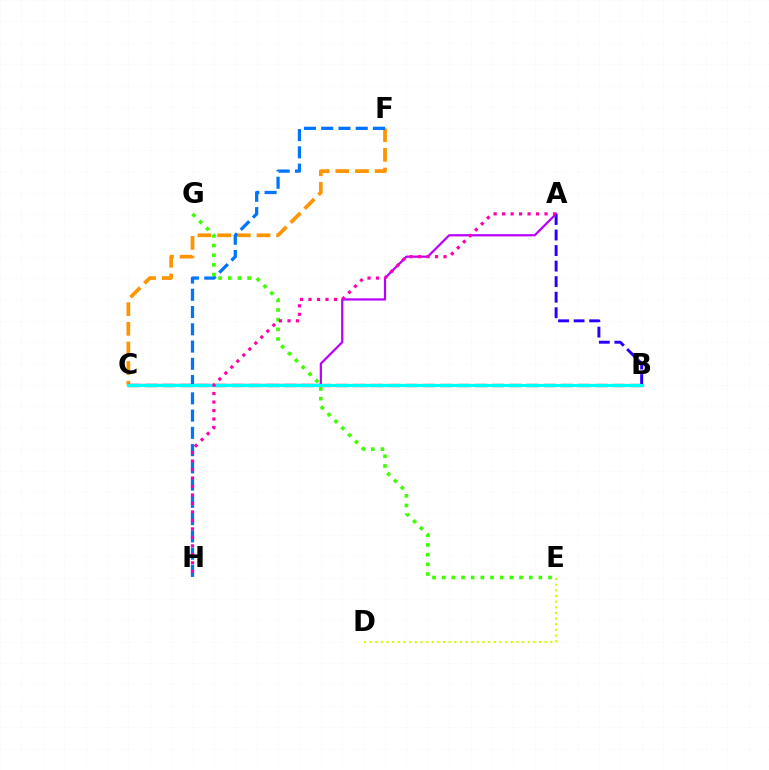{('C', 'F'): [{'color': '#ff9400', 'line_style': 'dashed', 'thickness': 2.67}], ('F', 'H'): [{'color': '#0074ff', 'line_style': 'dashed', 'thickness': 2.34}], ('E', 'G'): [{'color': '#3dff00', 'line_style': 'dotted', 'thickness': 2.63}], ('D', 'E'): [{'color': '#d1ff00', 'line_style': 'dotted', 'thickness': 1.53}], ('B', 'C'): [{'color': '#ff0000', 'line_style': 'dashed', 'thickness': 2.35}, {'color': '#00ff5c', 'line_style': 'dashed', 'thickness': 2.25}, {'color': '#00fff6', 'line_style': 'solid', 'thickness': 2.27}], ('A', 'C'): [{'color': '#b900ff', 'line_style': 'solid', 'thickness': 1.6}], ('A', 'B'): [{'color': '#2500ff', 'line_style': 'dashed', 'thickness': 2.11}], ('A', 'H'): [{'color': '#ff00ac', 'line_style': 'dotted', 'thickness': 2.3}]}